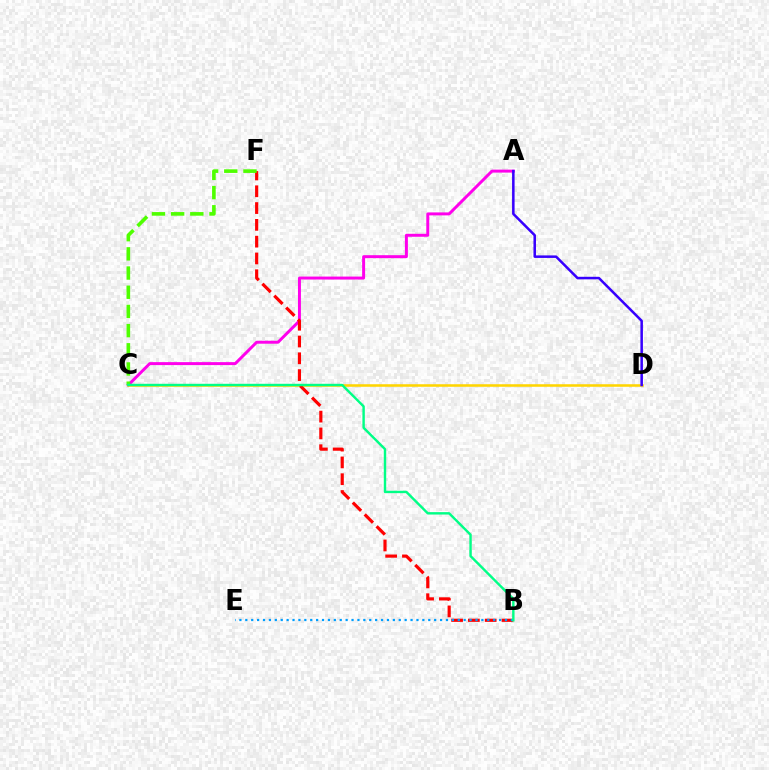{('A', 'C'): [{'color': '#ff00ed', 'line_style': 'solid', 'thickness': 2.13}], ('C', 'D'): [{'color': '#ffd500', 'line_style': 'solid', 'thickness': 1.83}], ('B', 'F'): [{'color': '#ff0000', 'line_style': 'dashed', 'thickness': 2.28}], ('B', 'E'): [{'color': '#009eff', 'line_style': 'dotted', 'thickness': 1.6}], ('C', 'F'): [{'color': '#4fff00', 'line_style': 'dashed', 'thickness': 2.61}], ('B', 'C'): [{'color': '#00ff86', 'line_style': 'solid', 'thickness': 1.74}], ('A', 'D'): [{'color': '#3700ff', 'line_style': 'solid', 'thickness': 1.82}]}